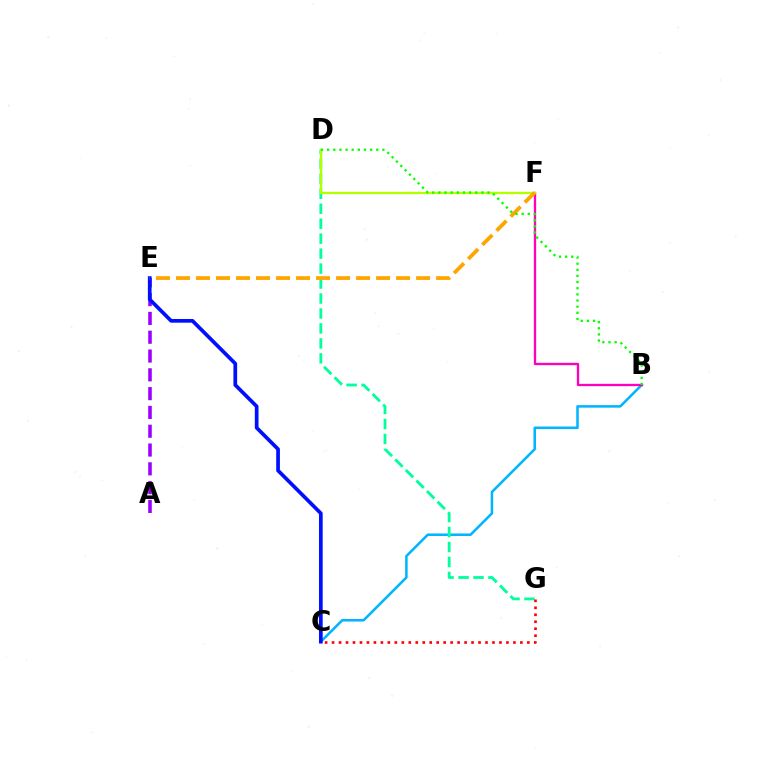{('B', 'C'): [{'color': '#00b5ff', 'line_style': 'solid', 'thickness': 1.82}], ('A', 'E'): [{'color': '#9b00ff', 'line_style': 'dashed', 'thickness': 2.55}], ('D', 'G'): [{'color': '#00ff9d', 'line_style': 'dashed', 'thickness': 2.03}], ('C', 'E'): [{'color': '#0010ff', 'line_style': 'solid', 'thickness': 2.67}], ('C', 'G'): [{'color': '#ff0000', 'line_style': 'dotted', 'thickness': 1.9}], ('B', 'F'): [{'color': '#ff00bd', 'line_style': 'solid', 'thickness': 1.67}], ('D', 'F'): [{'color': '#b3ff00', 'line_style': 'solid', 'thickness': 1.67}], ('E', 'F'): [{'color': '#ffa500', 'line_style': 'dashed', 'thickness': 2.72}], ('B', 'D'): [{'color': '#08ff00', 'line_style': 'dotted', 'thickness': 1.67}]}